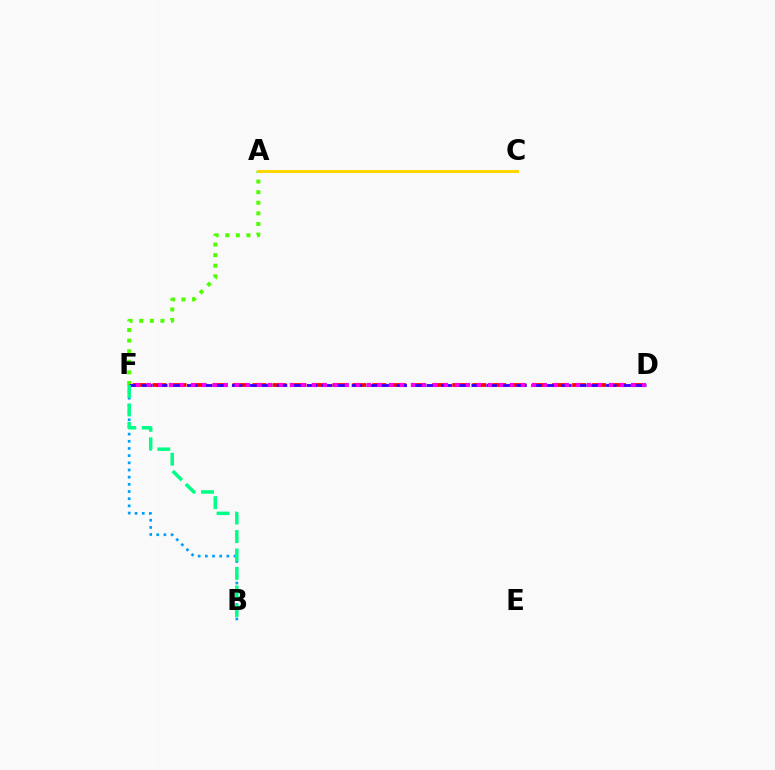{('B', 'F'): [{'color': '#009eff', 'line_style': 'dotted', 'thickness': 1.95}, {'color': '#00ff86', 'line_style': 'dashed', 'thickness': 2.51}], ('A', 'F'): [{'color': '#4fff00', 'line_style': 'dotted', 'thickness': 2.88}], ('D', 'F'): [{'color': '#ff0000', 'line_style': 'dashed', 'thickness': 2.71}, {'color': '#3700ff', 'line_style': 'dashed', 'thickness': 2.03}, {'color': '#ff00ed', 'line_style': 'dotted', 'thickness': 2.99}], ('A', 'C'): [{'color': '#ffd500', 'line_style': 'solid', 'thickness': 2.16}]}